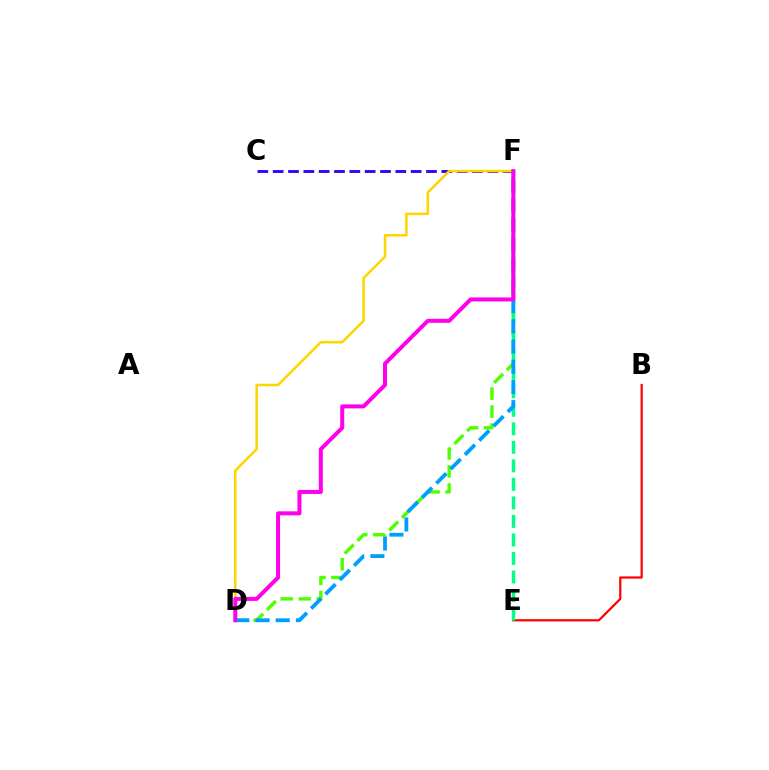{('C', 'F'): [{'color': '#3700ff', 'line_style': 'dashed', 'thickness': 2.08}], ('B', 'E'): [{'color': '#ff0000', 'line_style': 'solid', 'thickness': 1.6}], ('D', 'F'): [{'color': '#4fff00', 'line_style': 'dashed', 'thickness': 2.45}, {'color': '#ffd500', 'line_style': 'solid', 'thickness': 1.81}, {'color': '#009eff', 'line_style': 'dashed', 'thickness': 2.74}, {'color': '#ff00ed', 'line_style': 'solid', 'thickness': 2.88}], ('E', 'F'): [{'color': '#00ff86', 'line_style': 'dashed', 'thickness': 2.52}]}